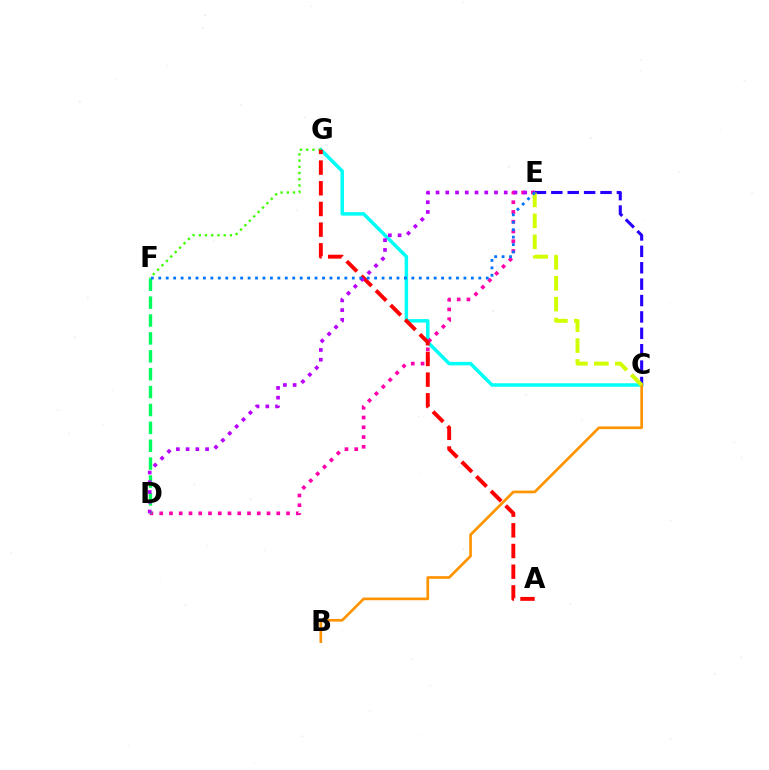{('C', 'G'): [{'color': '#00fff6', 'line_style': 'solid', 'thickness': 2.5}], ('F', 'G'): [{'color': '#3dff00', 'line_style': 'dotted', 'thickness': 1.69}], ('D', 'E'): [{'color': '#ff00ac', 'line_style': 'dotted', 'thickness': 2.65}, {'color': '#b900ff', 'line_style': 'dotted', 'thickness': 2.65}], ('C', 'E'): [{'color': '#2500ff', 'line_style': 'dashed', 'thickness': 2.23}, {'color': '#d1ff00', 'line_style': 'dashed', 'thickness': 2.84}], ('A', 'G'): [{'color': '#ff0000', 'line_style': 'dashed', 'thickness': 2.81}], ('B', 'C'): [{'color': '#ff9400', 'line_style': 'solid', 'thickness': 1.93}], ('D', 'F'): [{'color': '#00ff5c', 'line_style': 'dashed', 'thickness': 2.43}], ('E', 'F'): [{'color': '#0074ff', 'line_style': 'dotted', 'thickness': 2.02}]}